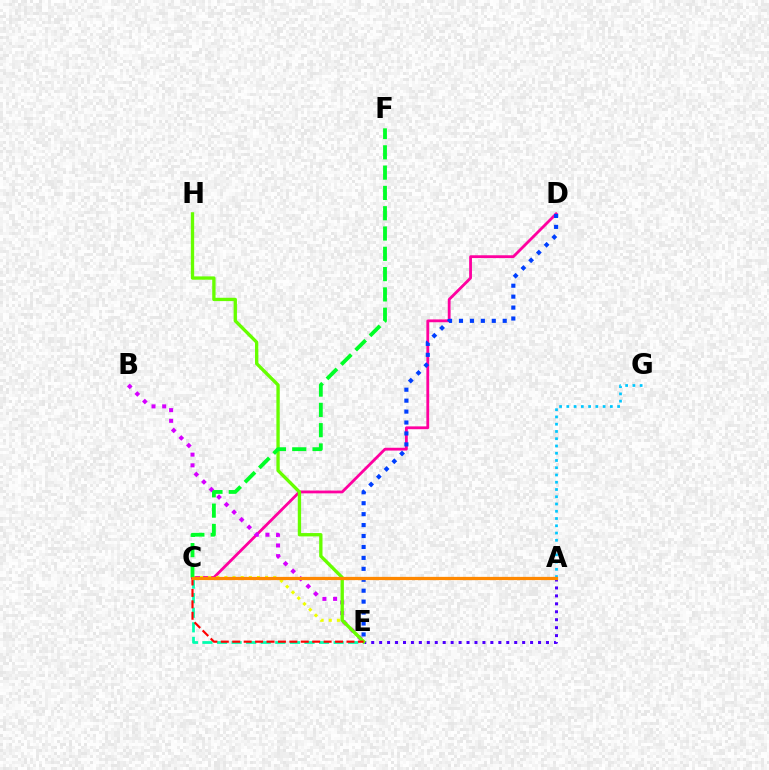{('A', 'G'): [{'color': '#00c7ff', 'line_style': 'dotted', 'thickness': 1.97}], ('C', 'D'): [{'color': '#ff00a0', 'line_style': 'solid', 'thickness': 2.02}], ('B', 'E'): [{'color': '#d600ff', 'line_style': 'dotted', 'thickness': 2.9}], ('C', 'E'): [{'color': '#00ffaf', 'line_style': 'dashed', 'thickness': 1.98}, {'color': '#eeff00', 'line_style': 'dotted', 'thickness': 2.21}, {'color': '#ff0000', 'line_style': 'dashed', 'thickness': 1.55}], ('D', 'E'): [{'color': '#003fff', 'line_style': 'dotted', 'thickness': 2.97}], ('A', 'E'): [{'color': '#4f00ff', 'line_style': 'dotted', 'thickness': 2.16}], ('E', 'H'): [{'color': '#66ff00', 'line_style': 'solid', 'thickness': 2.39}], ('C', 'F'): [{'color': '#00ff27', 'line_style': 'dashed', 'thickness': 2.76}], ('A', 'C'): [{'color': '#ff8800', 'line_style': 'solid', 'thickness': 2.34}]}